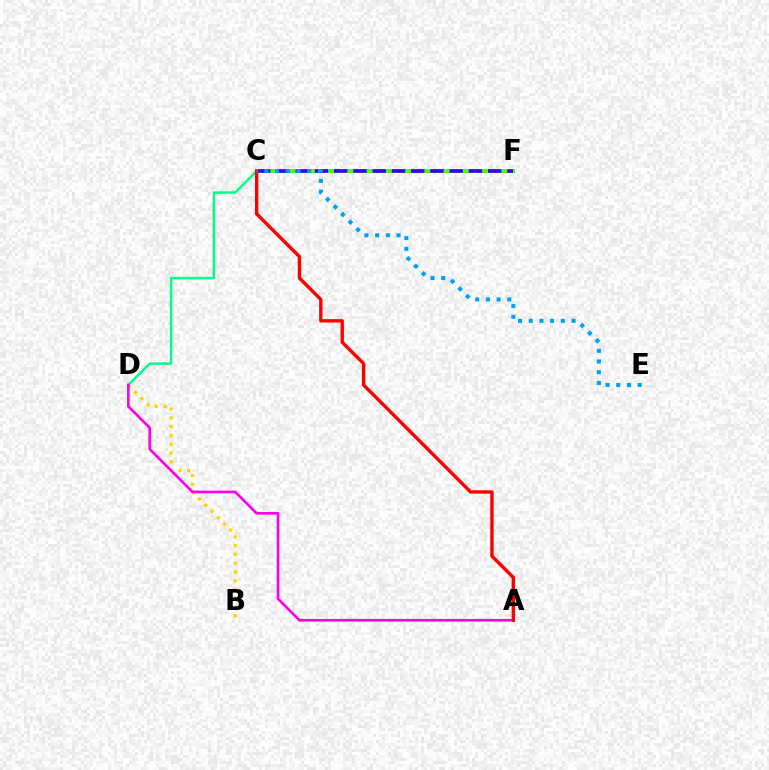{('C', 'F'): [{'color': '#4fff00', 'line_style': 'solid', 'thickness': 2.88}, {'color': '#3700ff', 'line_style': 'dashed', 'thickness': 2.62}], ('B', 'D'): [{'color': '#ffd500', 'line_style': 'dotted', 'thickness': 2.39}], ('C', 'D'): [{'color': '#00ff86', 'line_style': 'solid', 'thickness': 1.75}], ('A', 'D'): [{'color': '#ff00ed', 'line_style': 'solid', 'thickness': 1.92}], ('A', 'C'): [{'color': '#ff0000', 'line_style': 'solid', 'thickness': 2.43}], ('C', 'E'): [{'color': '#009eff', 'line_style': 'dotted', 'thickness': 2.91}]}